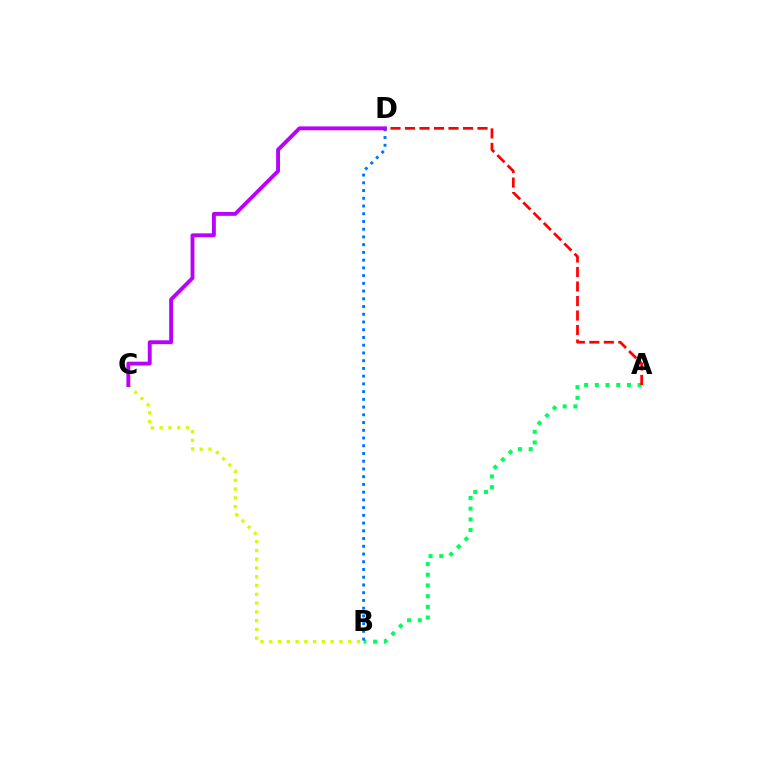{('A', 'B'): [{'color': '#00ff5c', 'line_style': 'dotted', 'thickness': 2.91}], ('B', 'C'): [{'color': '#d1ff00', 'line_style': 'dotted', 'thickness': 2.38}], ('A', 'D'): [{'color': '#ff0000', 'line_style': 'dashed', 'thickness': 1.97}], ('B', 'D'): [{'color': '#0074ff', 'line_style': 'dotted', 'thickness': 2.1}], ('C', 'D'): [{'color': '#b900ff', 'line_style': 'solid', 'thickness': 2.78}]}